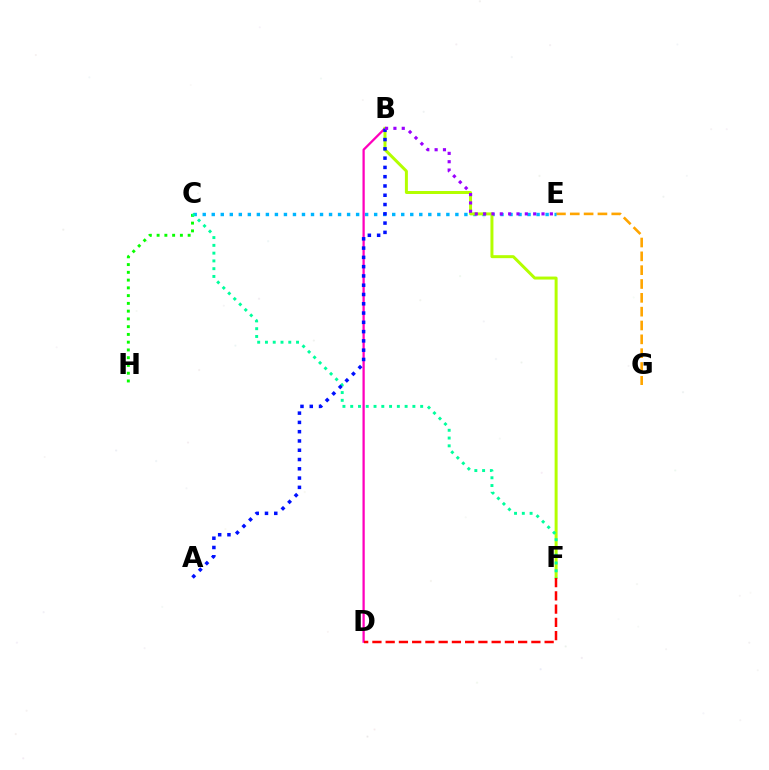{('E', 'G'): [{'color': '#ffa500', 'line_style': 'dashed', 'thickness': 1.88}], ('C', 'E'): [{'color': '#00b5ff', 'line_style': 'dotted', 'thickness': 2.45}], ('B', 'D'): [{'color': '#ff00bd', 'line_style': 'solid', 'thickness': 1.64}], ('C', 'H'): [{'color': '#08ff00', 'line_style': 'dotted', 'thickness': 2.11}], ('B', 'F'): [{'color': '#b3ff00', 'line_style': 'solid', 'thickness': 2.15}], ('C', 'F'): [{'color': '#00ff9d', 'line_style': 'dotted', 'thickness': 2.11}], ('A', 'B'): [{'color': '#0010ff', 'line_style': 'dotted', 'thickness': 2.52}], ('B', 'E'): [{'color': '#9b00ff', 'line_style': 'dotted', 'thickness': 2.27}], ('D', 'F'): [{'color': '#ff0000', 'line_style': 'dashed', 'thickness': 1.8}]}